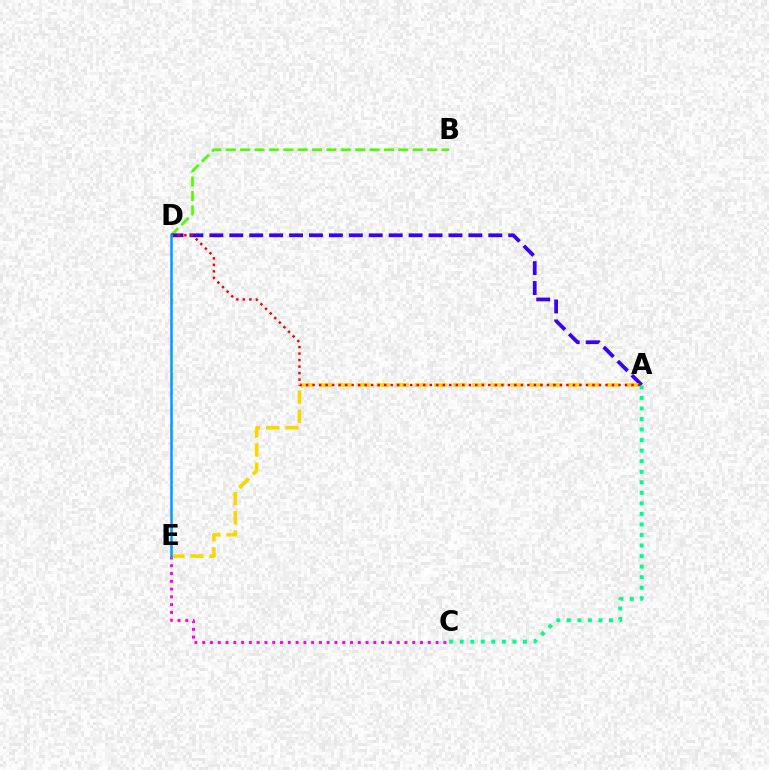{('B', 'D'): [{'color': '#4fff00', 'line_style': 'dashed', 'thickness': 1.95}], ('A', 'D'): [{'color': '#3700ff', 'line_style': 'dashed', 'thickness': 2.71}, {'color': '#ff0000', 'line_style': 'dotted', 'thickness': 1.77}], ('A', 'C'): [{'color': '#00ff86', 'line_style': 'dotted', 'thickness': 2.86}], ('C', 'E'): [{'color': '#ff00ed', 'line_style': 'dotted', 'thickness': 2.11}], ('A', 'E'): [{'color': '#ffd500', 'line_style': 'dashed', 'thickness': 2.6}], ('D', 'E'): [{'color': '#009eff', 'line_style': 'solid', 'thickness': 1.84}]}